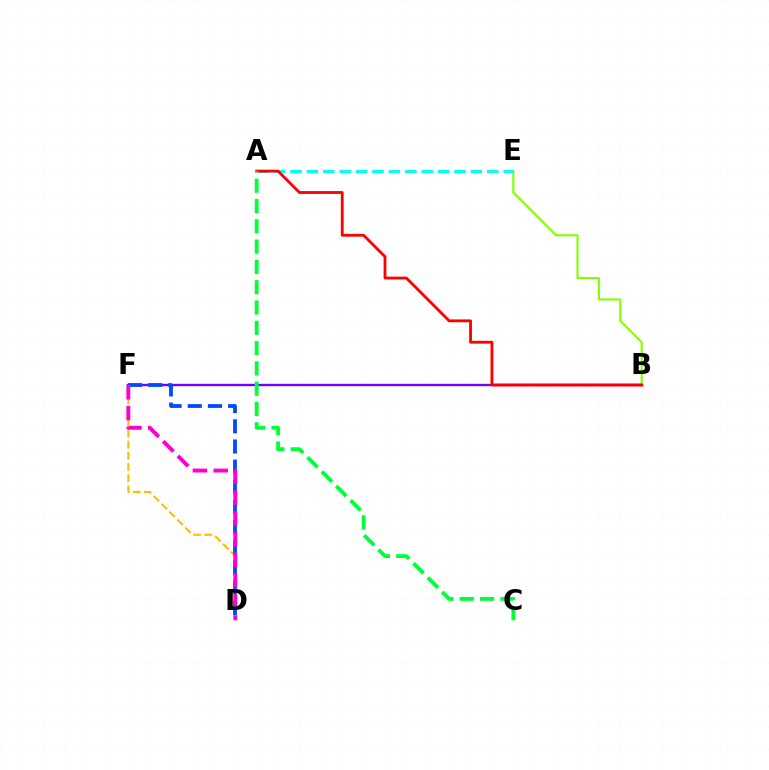{('B', 'F'): [{'color': '#7200ff', 'line_style': 'solid', 'thickness': 1.72}], ('B', 'E'): [{'color': '#84ff00', 'line_style': 'solid', 'thickness': 1.52}], ('A', 'E'): [{'color': '#00fff6', 'line_style': 'dashed', 'thickness': 2.23}], ('A', 'B'): [{'color': '#ff0000', 'line_style': 'solid', 'thickness': 2.04}], ('A', 'C'): [{'color': '#00ff39', 'line_style': 'dashed', 'thickness': 2.76}], ('D', 'F'): [{'color': '#ffbd00', 'line_style': 'dashed', 'thickness': 1.52}, {'color': '#004bff', 'line_style': 'dashed', 'thickness': 2.74}, {'color': '#ff00cf', 'line_style': 'dashed', 'thickness': 2.83}]}